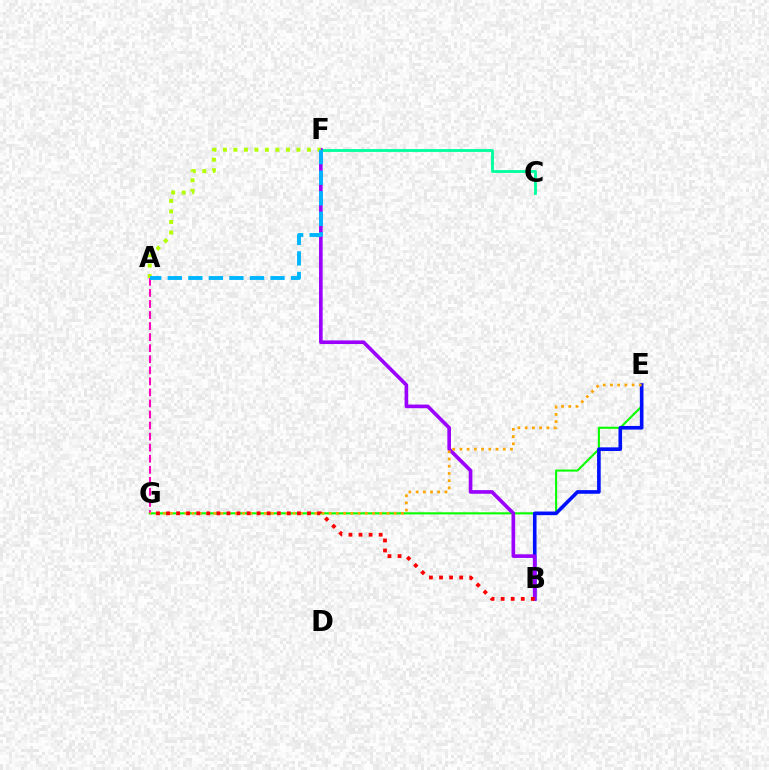{('E', 'G'): [{'color': '#08ff00', 'line_style': 'solid', 'thickness': 1.51}, {'color': '#ffa500', 'line_style': 'dotted', 'thickness': 1.96}], ('B', 'E'): [{'color': '#0010ff', 'line_style': 'solid', 'thickness': 2.61}], ('C', 'F'): [{'color': '#00ff9d', 'line_style': 'solid', 'thickness': 2.02}], ('A', 'G'): [{'color': '#ff00bd', 'line_style': 'dashed', 'thickness': 1.5}], ('B', 'F'): [{'color': '#9b00ff', 'line_style': 'solid', 'thickness': 2.61}], ('B', 'G'): [{'color': '#ff0000', 'line_style': 'dotted', 'thickness': 2.74}], ('A', 'F'): [{'color': '#b3ff00', 'line_style': 'dotted', 'thickness': 2.85}, {'color': '#00b5ff', 'line_style': 'dashed', 'thickness': 2.79}]}